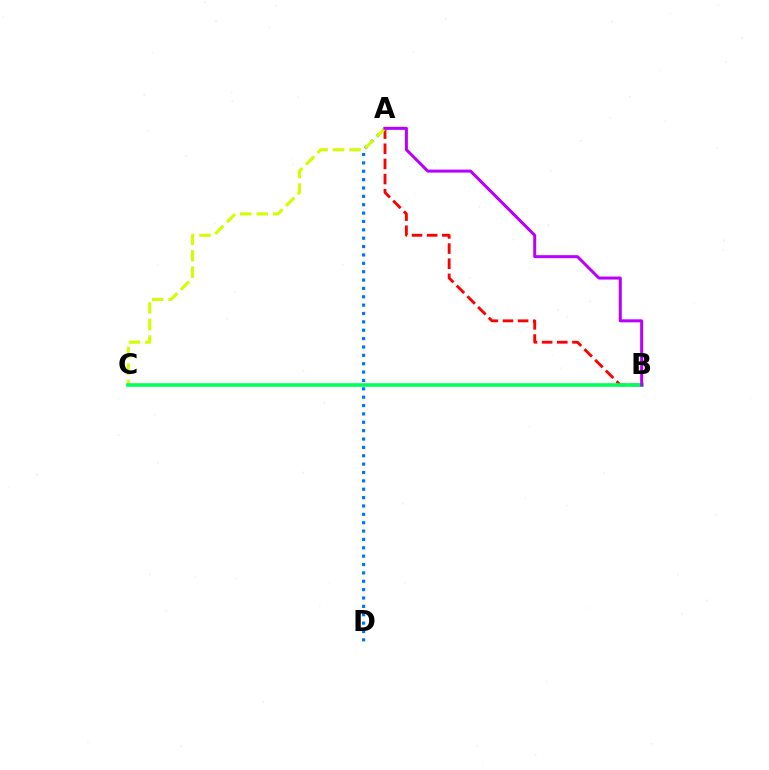{('A', 'B'): [{'color': '#ff0000', 'line_style': 'dashed', 'thickness': 2.06}, {'color': '#b900ff', 'line_style': 'solid', 'thickness': 2.17}], ('A', 'D'): [{'color': '#0074ff', 'line_style': 'dotted', 'thickness': 2.27}], ('A', 'C'): [{'color': '#d1ff00', 'line_style': 'dashed', 'thickness': 2.24}], ('B', 'C'): [{'color': '#00ff5c', 'line_style': 'solid', 'thickness': 2.61}]}